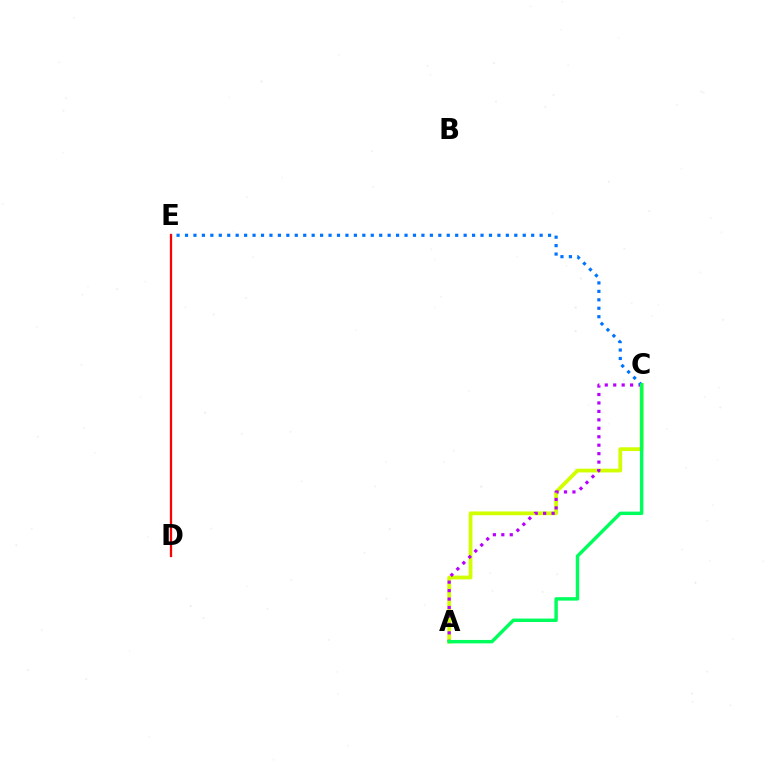{('A', 'C'): [{'color': '#d1ff00', 'line_style': 'solid', 'thickness': 2.71}, {'color': '#b900ff', 'line_style': 'dotted', 'thickness': 2.3}, {'color': '#00ff5c', 'line_style': 'solid', 'thickness': 2.48}], ('D', 'E'): [{'color': '#ff0000', 'line_style': 'solid', 'thickness': 1.63}], ('C', 'E'): [{'color': '#0074ff', 'line_style': 'dotted', 'thickness': 2.29}]}